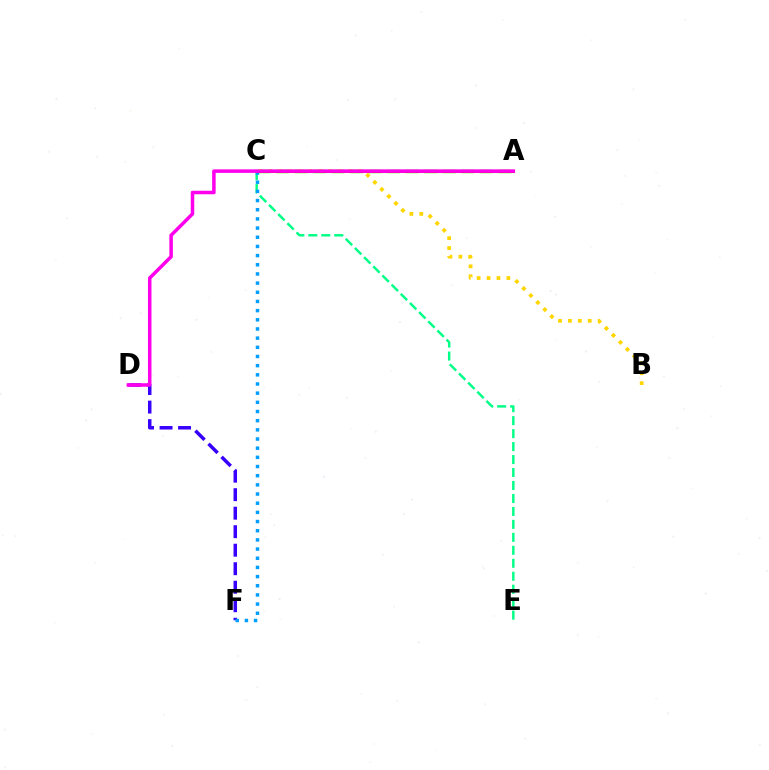{('A', 'C'): [{'color': '#4fff00', 'line_style': 'dashed', 'thickness': 2.52}, {'color': '#ff0000', 'line_style': 'solid', 'thickness': 2.02}], ('B', 'C'): [{'color': '#ffd500', 'line_style': 'dotted', 'thickness': 2.69}], ('D', 'F'): [{'color': '#3700ff', 'line_style': 'dashed', 'thickness': 2.51}], ('C', 'E'): [{'color': '#00ff86', 'line_style': 'dashed', 'thickness': 1.76}], ('C', 'F'): [{'color': '#009eff', 'line_style': 'dotted', 'thickness': 2.49}], ('A', 'D'): [{'color': '#ff00ed', 'line_style': 'solid', 'thickness': 2.53}]}